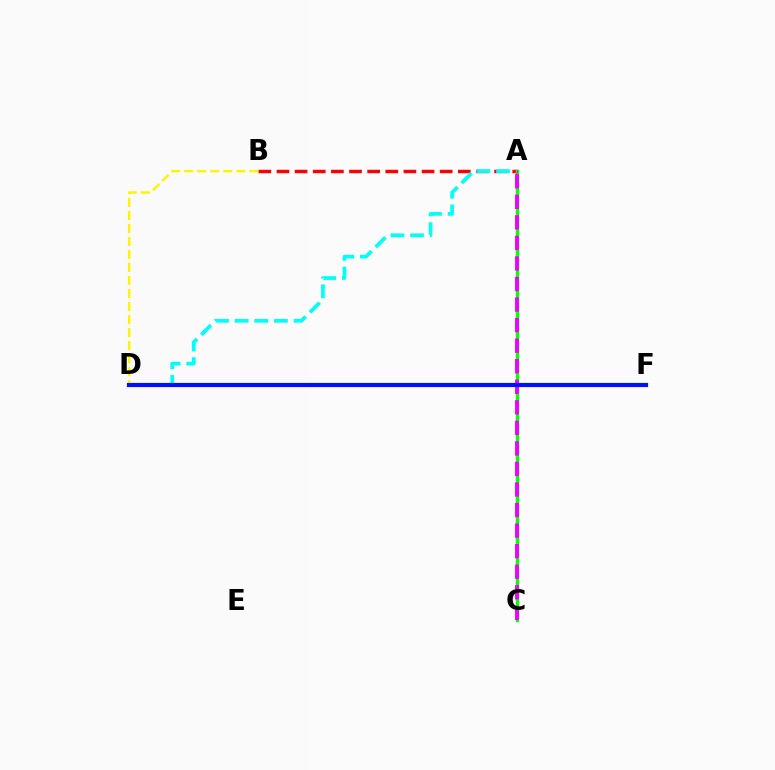{('A', 'C'): [{'color': '#08ff00', 'line_style': 'solid', 'thickness': 2.43}, {'color': '#ee00ff', 'line_style': 'dashed', 'thickness': 2.79}], ('A', 'B'): [{'color': '#ff0000', 'line_style': 'dashed', 'thickness': 2.46}], ('A', 'D'): [{'color': '#00fff6', 'line_style': 'dashed', 'thickness': 2.67}], ('B', 'D'): [{'color': '#fcf500', 'line_style': 'dashed', 'thickness': 1.77}], ('D', 'F'): [{'color': '#0010ff', 'line_style': 'solid', 'thickness': 2.99}]}